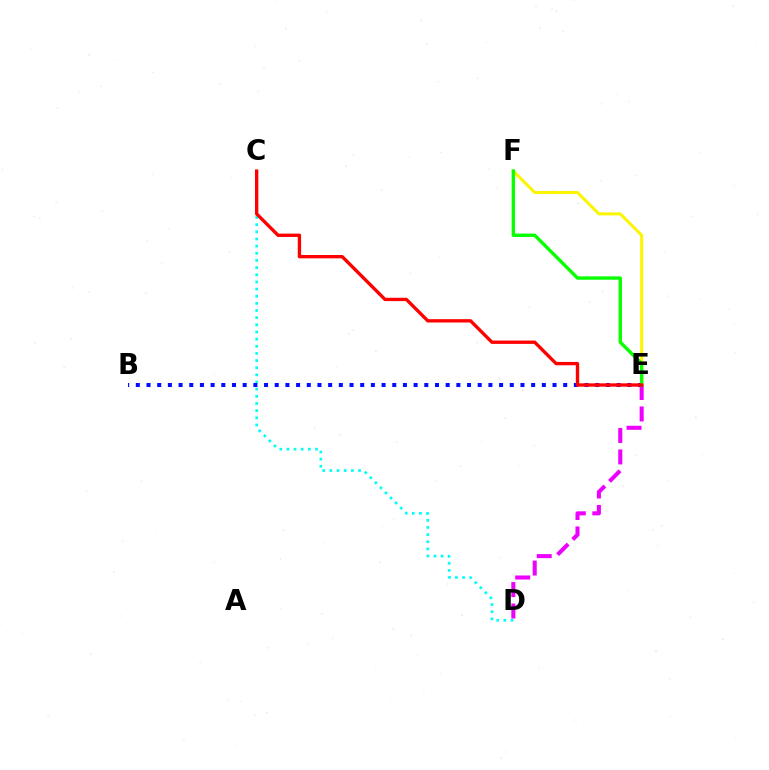{('E', 'F'): [{'color': '#fcf500', 'line_style': 'solid', 'thickness': 2.18}, {'color': '#08ff00', 'line_style': 'solid', 'thickness': 2.43}], ('C', 'D'): [{'color': '#00fff6', 'line_style': 'dotted', 'thickness': 1.94}], ('D', 'E'): [{'color': '#ee00ff', 'line_style': 'dashed', 'thickness': 2.91}], ('B', 'E'): [{'color': '#0010ff', 'line_style': 'dotted', 'thickness': 2.9}], ('C', 'E'): [{'color': '#ff0000', 'line_style': 'solid', 'thickness': 2.41}]}